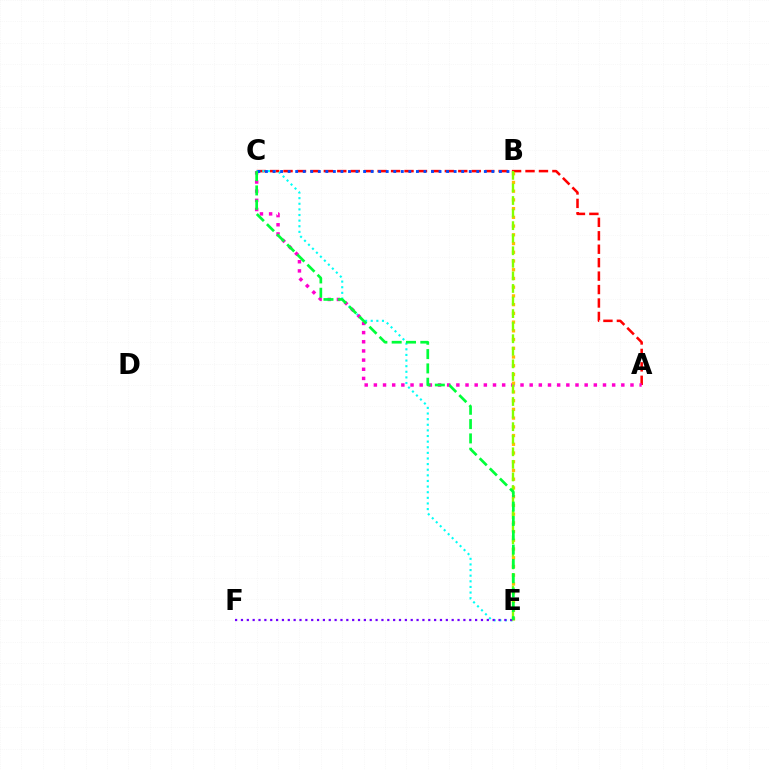{('A', 'C'): [{'color': '#ff0000', 'line_style': 'dashed', 'thickness': 1.83}, {'color': '#ff00cf', 'line_style': 'dotted', 'thickness': 2.49}], ('C', 'E'): [{'color': '#00fff6', 'line_style': 'dotted', 'thickness': 1.53}, {'color': '#00ff39', 'line_style': 'dashed', 'thickness': 1.95}], ('B', 'C'): [{'color': '#004bff', 'line_style': 'dotted', 'thickness': 2.05}], ('E', 'F'): [{'color': '#7200ff', 'line_style': 'dotted', 'thickness': 1.59}], ('B', 'E'): [{'color': '#ffbd00', 'line_style': 'dotted', 'thickness': 2.37}, {'color': '#84ff00', 'line_style': 'dashed', 'thickness': 1.71}]}